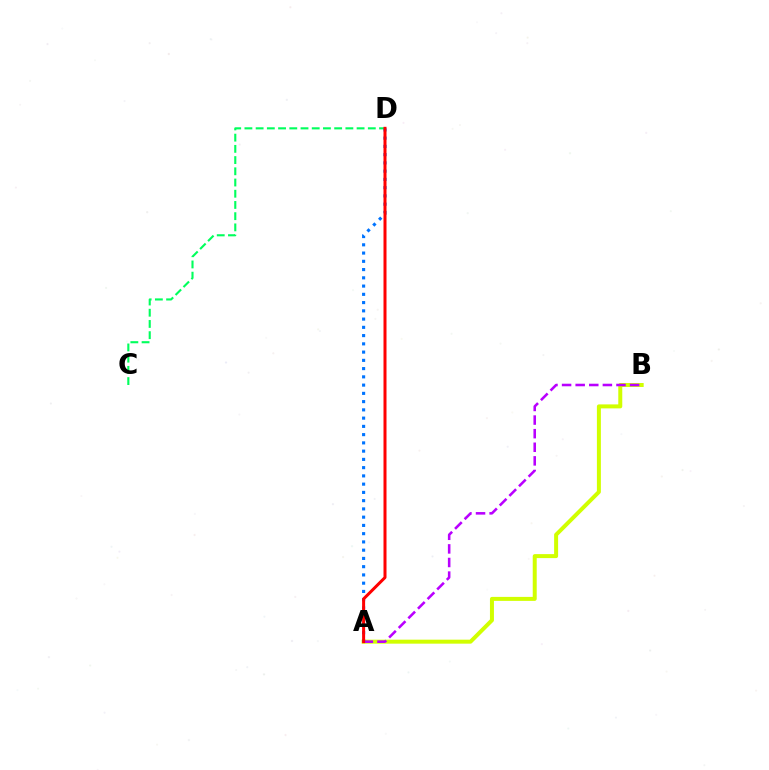{('A', 'B'): [{'color': '#d1ff00', 'line_style': 'solid', 'thickness': 2.87}, {'color': '#b900ff', 'line_style': 'dashed', 'thickness': 1.85}], ('C', 'D'): [{'color': '#00ff5c', 'line_style': 'dashed', 'thickness': 1.52}], ('A', 'D'): [{'color': '#0074ff', 'line_style': 'dotted', 'thickness': 2.24}, {'color': '#ff0000', 'line_style': 'solid', 'thickness': 2.16}]}